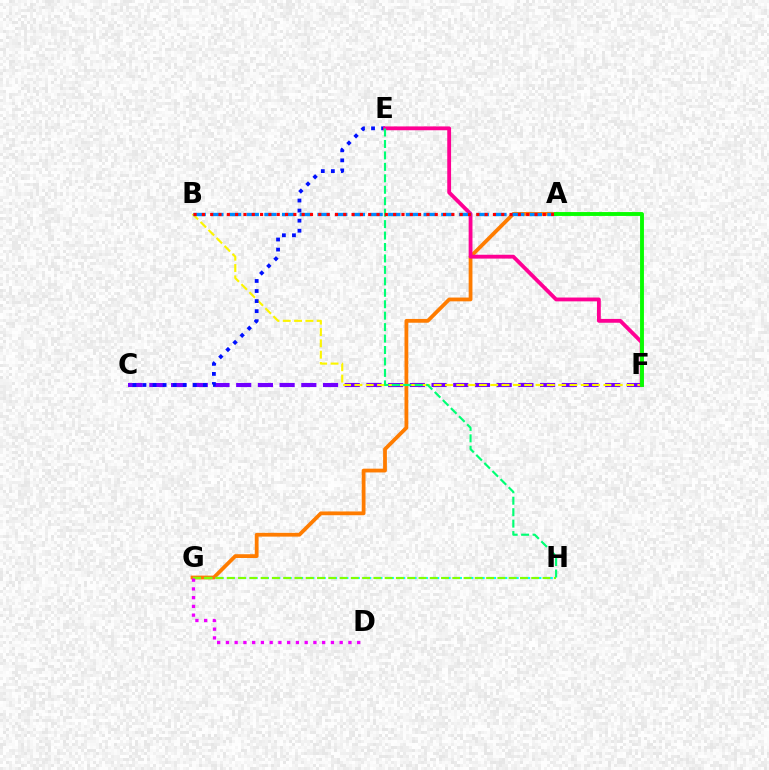{('C', 'F'): [{'color': '#7200ff', 'line_style': 'dashed', 'thickness': 2.95}], ('A', 'G'): [{'color': '#ff7c00', 'line_style': 'solid', 'thickness': 2.72}], ('B', 'F'): [{'color': '#fcf500', 'line_style': 'dashed', 'thickness': 1.54}], ('C', 'E'): [{'color': '#0010ff', 'line_style': 'dotted', 'thickness': 2.73}], ('G', 'H'): [{'color': '#00fff6', 'line_style': 'dashed', 'thickness': 1.54}, {'color': '#84ff00', 'line_style': 'dashed', 'thickness': 1.53}], ('E', 'F'): [{'color': '#ff0094', 'line_style': 'solid', 'thickness': 2.75}], ('E', 'H'): [{'color': '#00ff74', 'line_style': 'dashed', 'thickness': 1.56}], ('A', 'B'): [{'color': '#008cff', 'line_style': 'dashed', 'thickness': 2.4}, {'color': '#ff0000', 'line_style': 'dotted', 'thickness': 2.26}], ('A', 'F'): [{'color': '#08ff00', 'line_style': 'solid', 'thickness': 2.79}], ('D', 'G'): [{'color': '#ee00ff', 'line_style': 'dotted', 'thickness': 2.38}]}